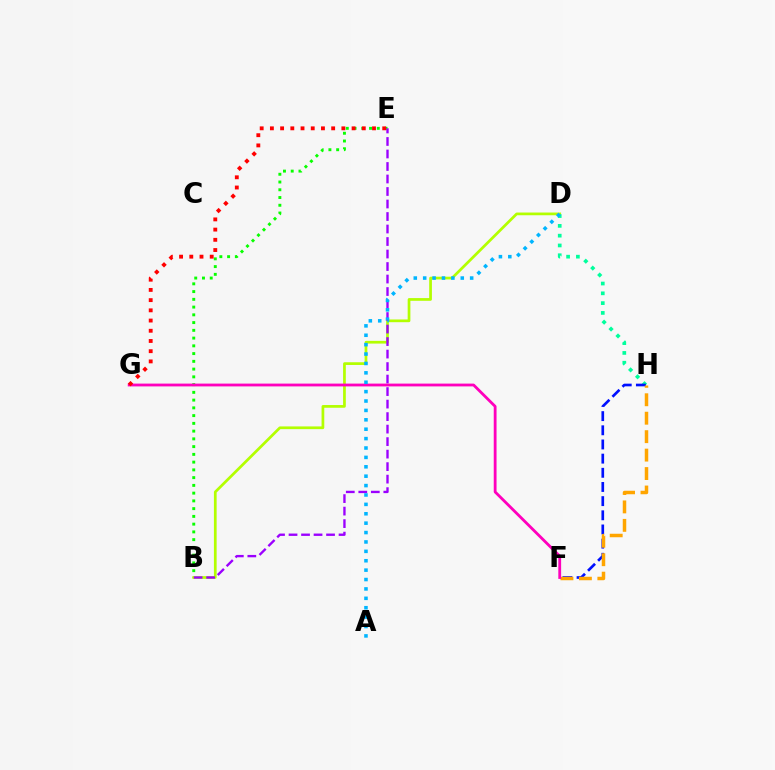{('B', 'E'): [{'color': '#08ff00', 'line_style': 'dotted', 'thickness': 2.11}, {'color': '#9b00ff', 'line_style': 'dashed', 'thickness': 1.7}], ('B', 'D'): [{'color': '#b3ff00', 'line_style': 'solid', 'thickness': 1.96}], ('D', 'H'): [{'color': '#00ff9d', 'line_style': 'dotted', 'thickness': 2.66}], ('F', 'H'): [{'color': '#0010ff', 'line_style': 'dashed', 'thickness': 1.92}, {'color': '#ffa500', 'line_style': 'dashed', 'thickness': 2.51}], ('F', 'G'): [{'color': '#ff00bd', 'line_style': 'solid', 'thickness': 2.02}], ('A', 'D'): [{'color': '#00b5ff', 'line_style': 'dotted', 'thickness': 2.55}], ('E', 'G'): [{'color': '#ff0000', 'line_style': 'dotted', 'thickness': 2.77}]}